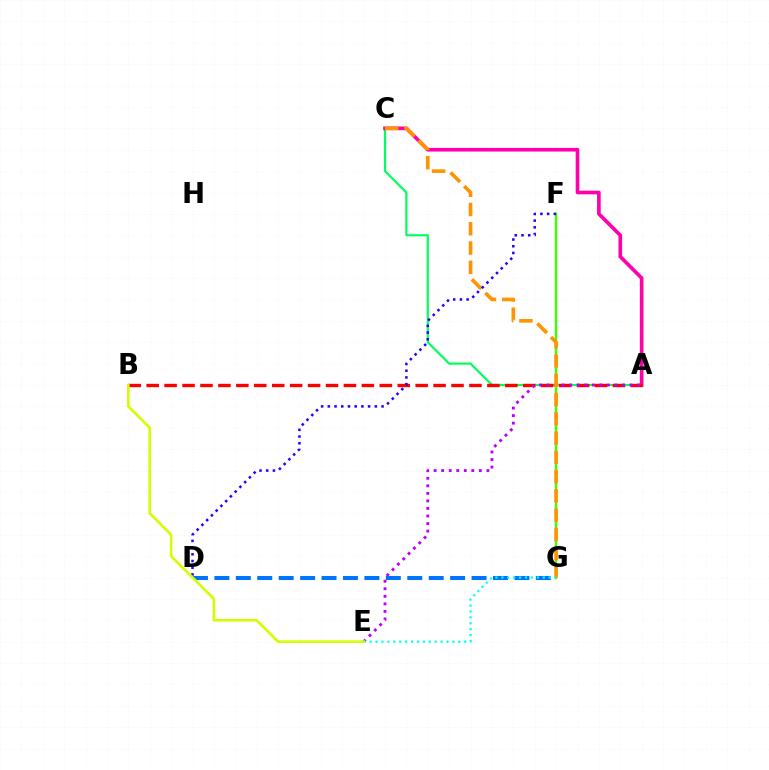{('F', 'G'): [{'color': '#3dff00', 'line_style': 'solid', 'thickness': 1.74}], ('A', 'C'): [{'color': '#00ff5c', 'line_style': 'solid', 'thickness': 1.56}, {'color': '#ff00ac', 'line_style': 'solid', 'thickness': 2.63}], ('A', 'B'): [{'color': '#ff0000', 'line_style': 'dashed', 'thickness': 2.44}], ('A', 'E'): [{'color': '#b900ff', 'line_style': 'dotted', 'thickness': 2.05}], ('C', 'G'): [{'color': '#ff9400', 'line_style': 'dashed', 'thickness': 2.62}], ('D', 'F'): [{'color': '#2500ff', 'line_style': 'dotted', 'thickness': 1.82}], ('D', 'G'): [{'color': '#0074ff', 'line_style': 'dashed', 'thickness': 2.91}], ('E', 'G'): [{'color': '#00fff6', 'line_style': 'dotted', 'thickness': 1.61}], ('B', 'E'): [{'color': '#d1ff00', 'line_style': 'solid', 'thickness': 1.88}]}